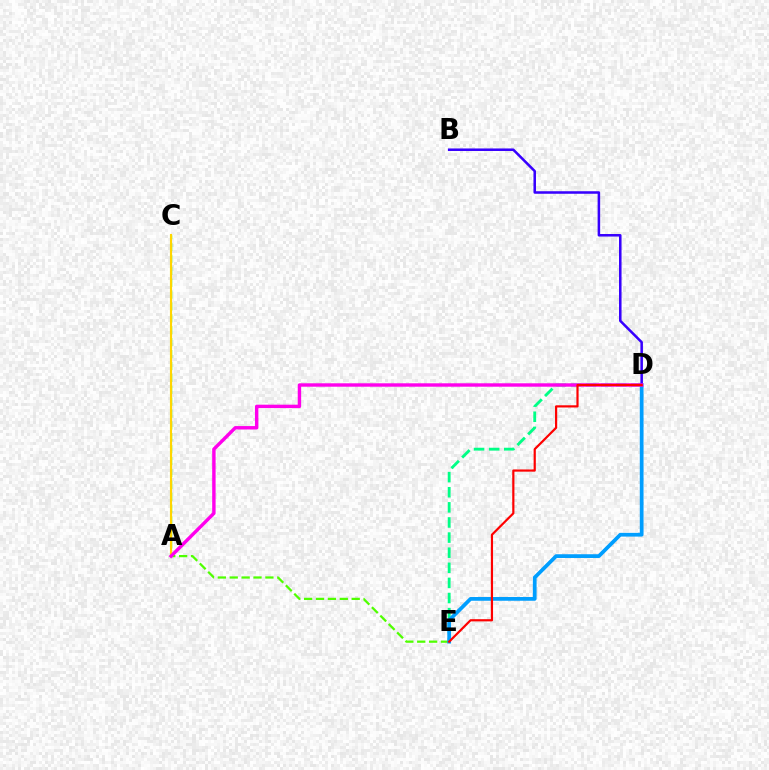{('C', 'E'): [{'color': '#4fff00', 'line_style': 'dashed', 'thickness': 1.62}], ('D', 'E'): [{'color': '#00ff86', 'line_style': 'dashed', 'thickness': 2.05}, {'color': '#009eff', 'line_style': 'solid', 'thickness': 2.7}, {'color': '#ff0000', 'line_style': 'solid', 'thickness': 1.58}], ('B', 'D'): [{'color': '#3700ff', 'line_style': 'solid', 'thickness': 1.82}], ('A', 'C'): [{'color': '#ffd500', 'line_style': 'solid', 'thickness': 1.52}], ('A', 'D'): [{'color': '#ff00ed', 'line_style': 'solid', 'thickness': 2.45}]}